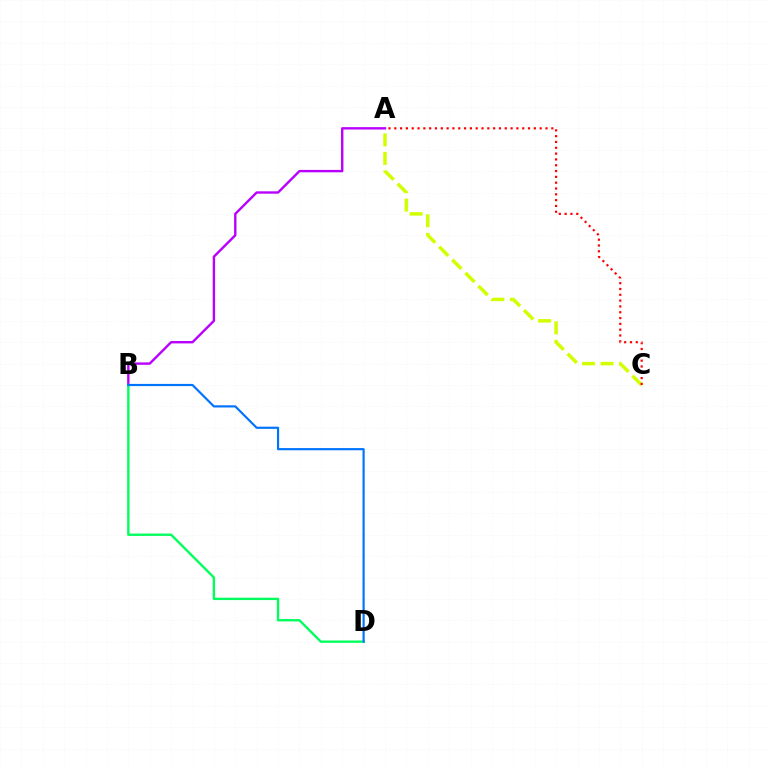{('A', 'B'): [{'color': '#b900ff', 'line_style': 'solid', 'thickness': 1.72}], ('B', 'D'): [{'color': '#00ff5c', 'line_style': 'solid', 'thickness': 1.7}, {'color': '#0074ff', 'line_style': 'solid', 'thickness': 1.57}], ('A', 'C'): [{'color': '#d1ff00', 'line_style': 'dashed', 'thickness': 2.52}, {'color': '#ff0000', 'line_style': 'dotted', 'thickness': 1.58}]}